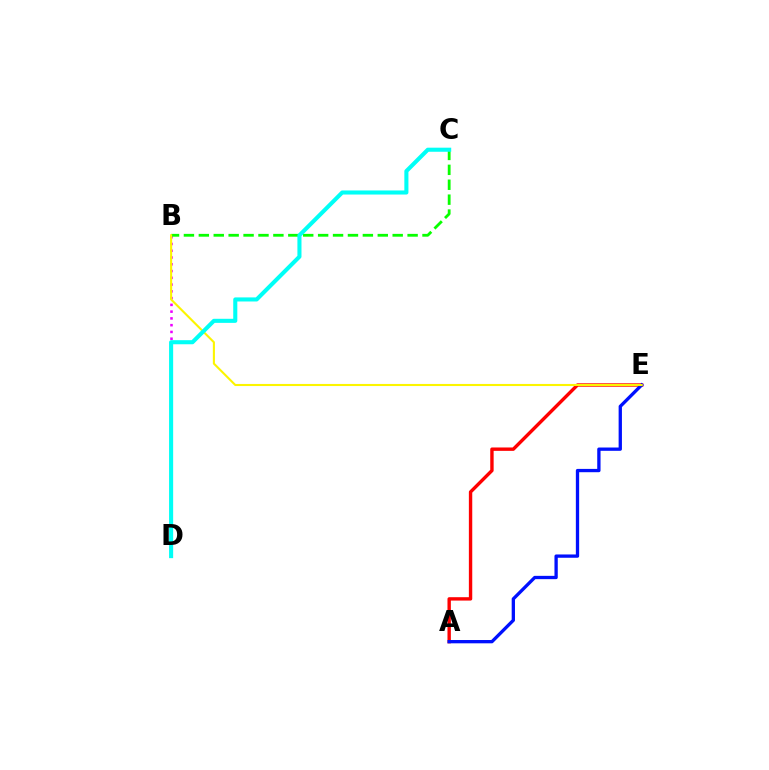{('A', 'E'): [{'color': '#ff0000', 'line_style': 'solid', 'thickness': 2.43}, {'color': '#0010ff', 'line_style': 'solid', 'thickness': 2.38}], ('B', 'D'): [{'color': '#ee00ff', 'line_style': 'dotted', 'thickness': 1.84}], ('B', 'C'): [{'color': '#08ff00', 'line_style': 'dashed', 'thickness': 2.03}], ('B', 'E'): [{'color': '#fcf500', 'line_style': 'solid', 'thickness': 1.51}], ('C', 'D'): [{'color': '#00fff6', 'line_style': 'solid', 'thickness': 2.94}]}